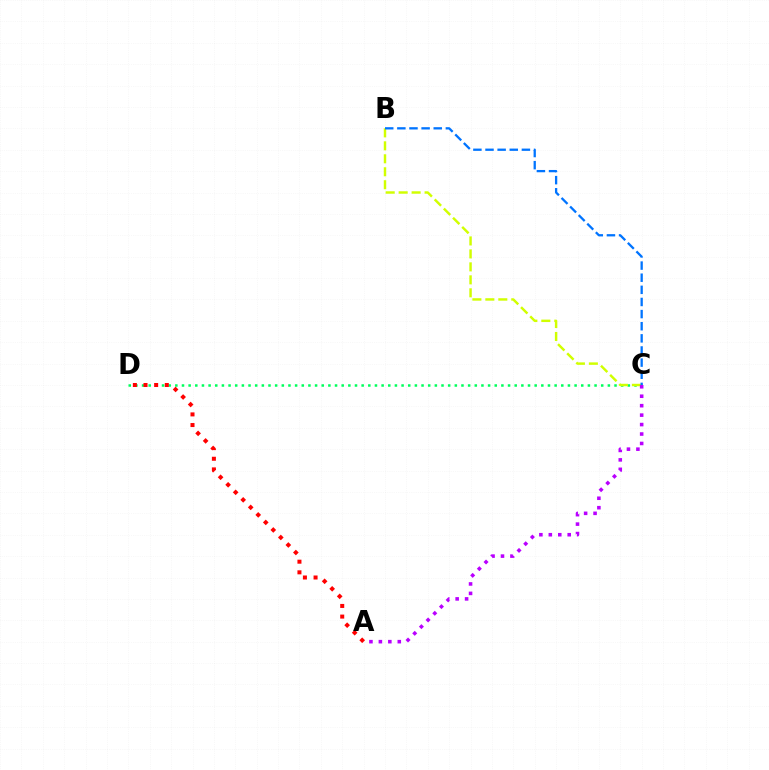{('C', 'D'): [{'color': '#00ff5c', 'line_style': 'dotted', 'thickness': 1.81}], ('A', 'D'): [{'color': '#ff0000', 'line_style': 'dotted', 'thickness': 2.89}], ('B', 'C'): [{'color': '#d1ff00', 'line_style': 'dashed', 'thickness': 1.76}, {'color': '#0074ff', 'line_style': 'dashed', 'thickness': 1.65}], ('A', 'C'): [{'color': '#b900ff', 'line_style': 'dotted', 'thickness': 2.57}]}